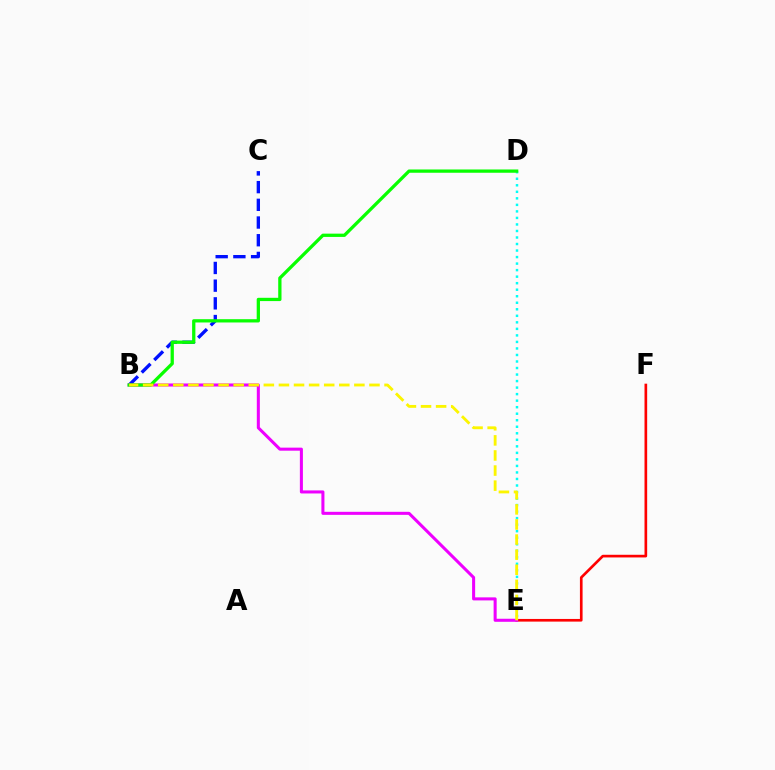{('B', 'C'): [{'color': '#0010ff', 'line_style': 'dashed', 'thickness': 2.4}], ('E', 'F'): [{'color': '#ff0000', 'line_style': 'solid', 'thickness': 1.91}], ('B', 'E'): [{'color': '#ee00ff', 'line_style': 'solid', 'thickness': 2.19}, {'color': '#fcf500', 'line_style': 'dashed', 'thickness': 2.05}], ('D', 'E'): [{'color': '#00fff6', 'line_style': 'dotted', 'thickness': 1.77}], ('B', 'D'): [{'color': '#08ff00', 'line_style': 'solid', 'thickness': 2.36}]}